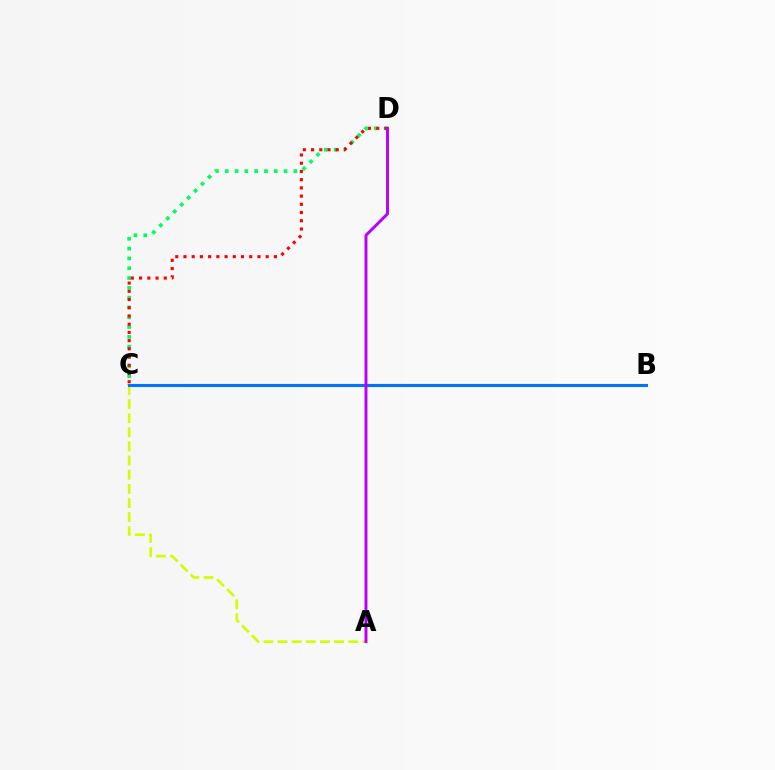{('C', 'D'): [{'color': '#00ff5c', 'line_style': 'dotted', 'thickness': 2.67}, {'color': '#ff0000', 'line_style': 'dotted', 'thickness': 2.23}], ('A', 'C'): [{'color': '#d1ff00', 'line_style': 'dashed', 'thickness': 1.92}], ('B', 'C'): [{'color': '#0074ff', 'line_style': 'solid', 'thickness': 2.22}], ('A', 'D'): [{'color': '#b900ff', 'line_style': 'solid', 'thickness': 2.12}]}